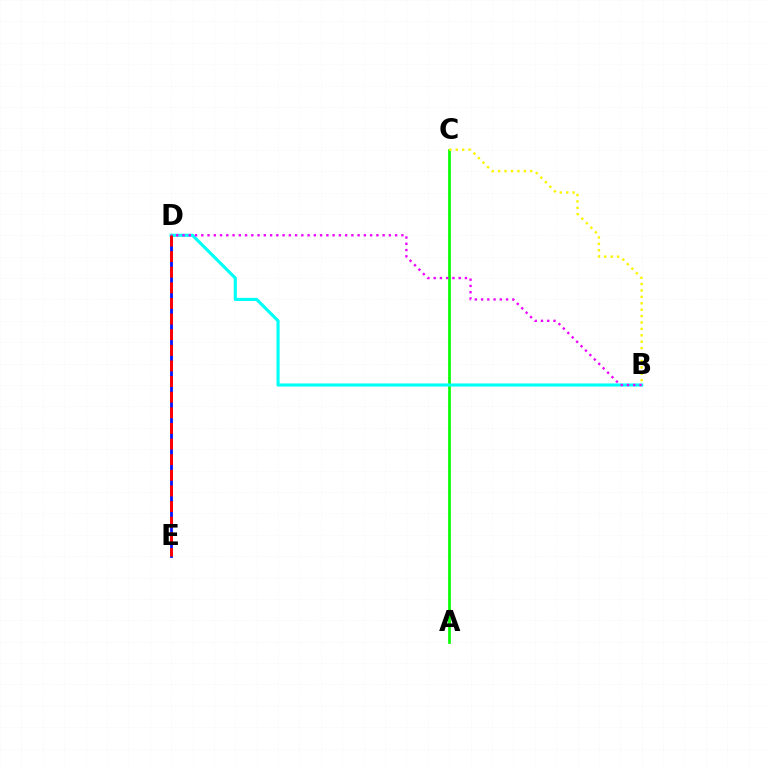{('D', 'E'): [{'color': '#0010ff', 'line_style': 'solid', 'thickness': 2.0}, {'color': '#ff0000', 'line_style': 'dashed', 'thickness': 2.12}], ('A', 'C'): [{'color': '#08ff00', 'line_style': 'solid', 'thickness': 1.95}], ('B', 'D'): [{'color': '#00fff6', 'line_style': 'solid', 'thickness': 2.24}, {'color': '#ee00ff', 'line_style': 'dotted', 'thickness': 1.7}], ('B', 'C'): [{'color': '#fcf500', 'line_style': 'dotted', 'thickness': 1.74}]}